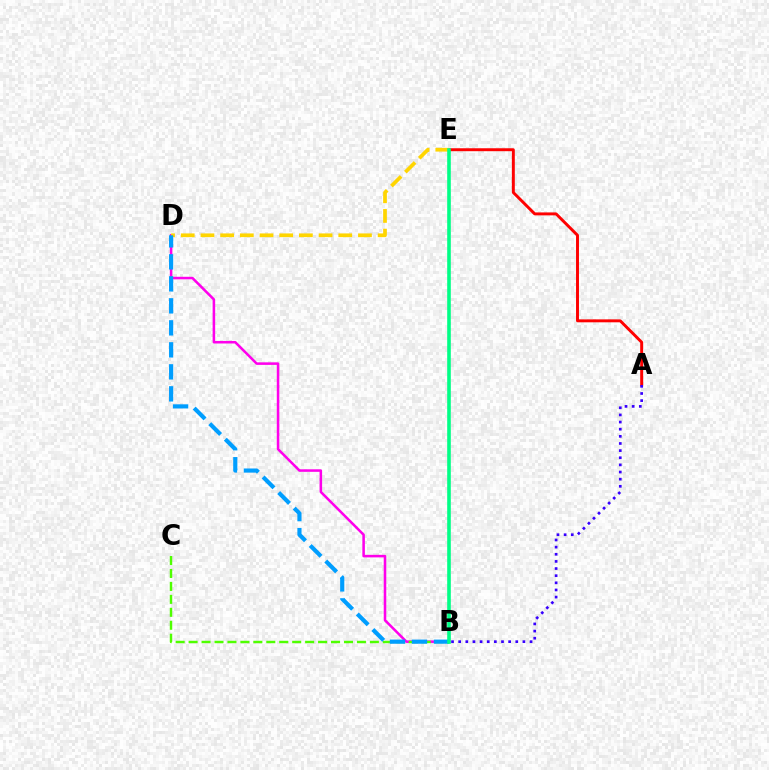{('B', 'D'): [{'color': '#ff00ed', 'line_style': 'solid', 'thickness': 1.83}, {'color': '#009eff', 'line_style': 'dashed', 'thickness': 2.99}], ('A', 'E'): [{'color': '#ff0000', 'line_style': 'solid', 'thickness': 2.12}], ('A', 'B'): [{'color': '#3700ff', 'line_style': 'dotted', 'thickness': 1.94}], ('D', 'E'): [{'color': '#ffd500', 'line_style': 'dashed', 'thickness': 2.67}], ('B', 'C'): [{'color': '#4fff00', 'line_style': 'dashed', 'thickness': 1.76}], ('B', 'E'): [{'color': '#00ff86', 'line_style': 'solid', 'thickness': 2.6}]}